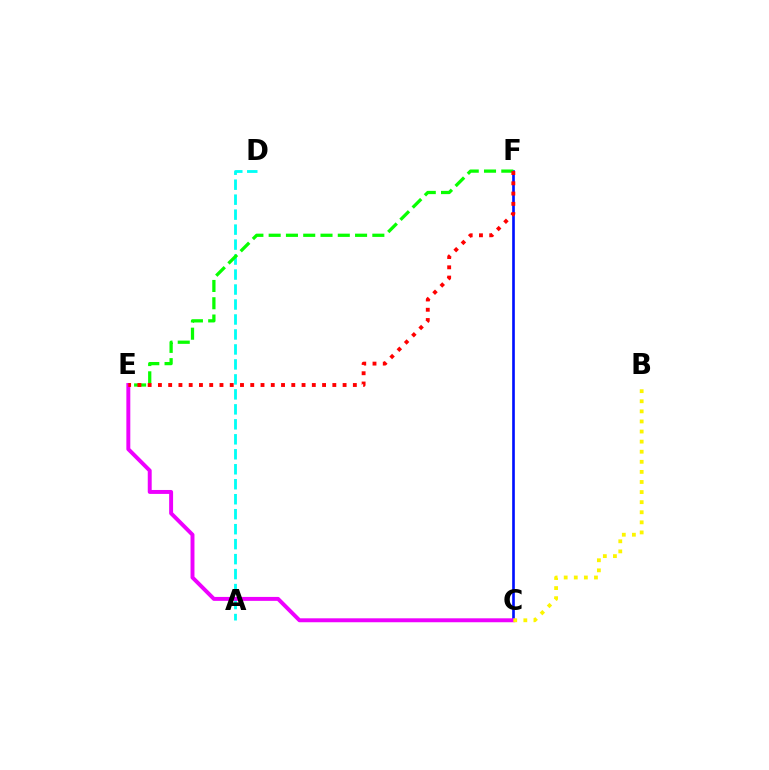{('A', 'D'): [{'color': '#00fff6', 'line_style': 'dashed', 'thickness': 2.03}], ('C', 'F'): [{'color': '#0010ff', 'line_style': 'solid', 'thickness': 1.9}], ('E', 'F'): [{'color': '#08ff00', 'line_style': 'dashed', 'thickness': 2.35}, {'color': '#ff0000', 'line_style': 'dotted', 'thickness': 2.79}], ('C', 'E'): [{'color': '#ee00ff', 'line_style': 'solid', 'thickness': 2.84}], ('B', 'C'): [{'color': '#fcf500', 'line_style': 'dotted', 'thickness': 2.74}]}